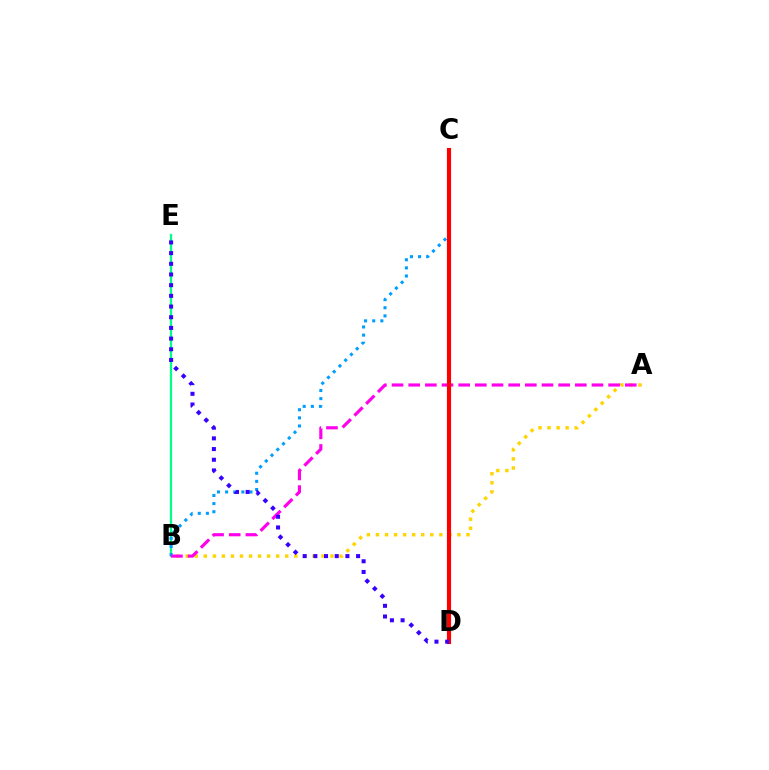{('B', 'E'): [{'color': '#00ff86', 'line_style': 'solid', 'thickness': 1.61}], ('A', 'B'): [{'color': '#ffd500', 'line_style': 'dotted', 'thickness': 2.46}, {'color': '#ff00ed', 'line_style': 'dashed', 'thickness': 2.26}], ('B', 'C'): [{'color': '#009eff', 'line_style': 'dotted', 'thickness': 2.21}], ('C', 'D'): [{'color': '#4fff00', 'line_style': 'solid', 'thickness': 2.76}, {'color': '#ff0000', 'line_style': 'solid', 'thickness': 2.97}], ('D', 'E'): [{'color': '#3700ff', 'line_style': 'dotted', 'thickness': 2.9}]}